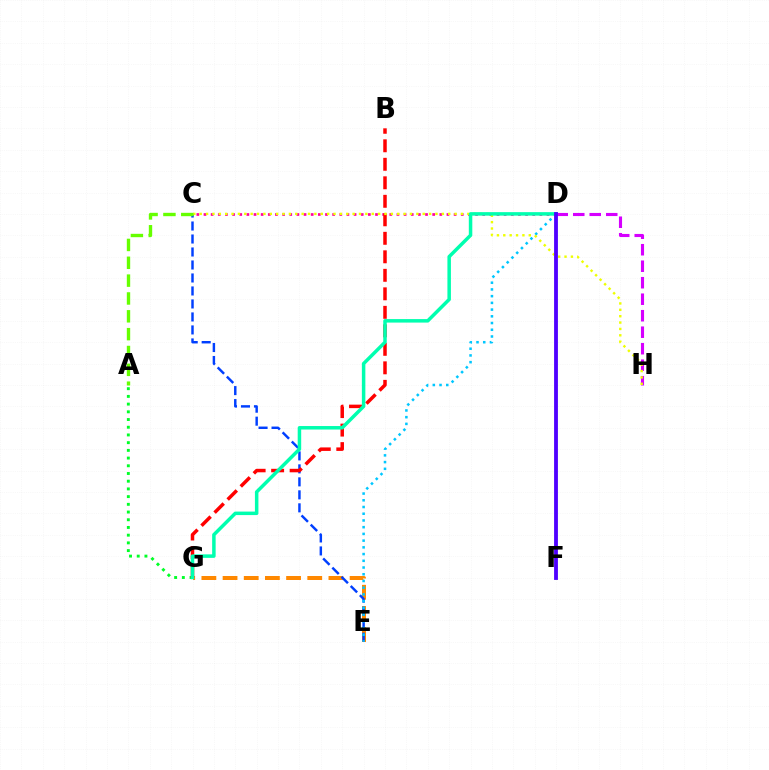{('D', 'H'): [{'color': '#d600ff', 'line_style': 'dashed', 'thickness': 2.24}], ('E', 'G'): [{'color': '#ff8800', 'line_style': 'dashed', 'thickness': 2.88}], ('C', 'E'): [{'color': '#003fff', 'line_style': 'dashed', 'thickness': 1.76}], ('C', 'D'): [{'color': '#ff00a0', 'line_style': 'dotted', 'thickness': 1.94}], ('D', 'E'): [{'color': '#00c7ff', 'line_style': 'dotted', 'thickness': 1.83}], ('A', 'G'): [{'color': '#00ff27', 'line_style': 'dotted', 'thickness': 2.09}], ('B', 'G'): [{'color': '#ff0000', 'line_style': 'dashed', 'thickness': 2.51}], ('C', 'H'): [{'color': '#eeff00', 'line_style': 'dotted', 'thickness': 1.73}], ('D', 'G'): [{'color': '#00ffaf', 'line_style': 'solid', 'thickness': 2.52}], ('D', 'F'): [{'color': '#4f00ff', 'line_style': 'solid', 'thickness': 2.75}], ('A', 'C'): [{'color': '#66ff00', 'line_style': 'dashed', 'thickness': 2.42}]}